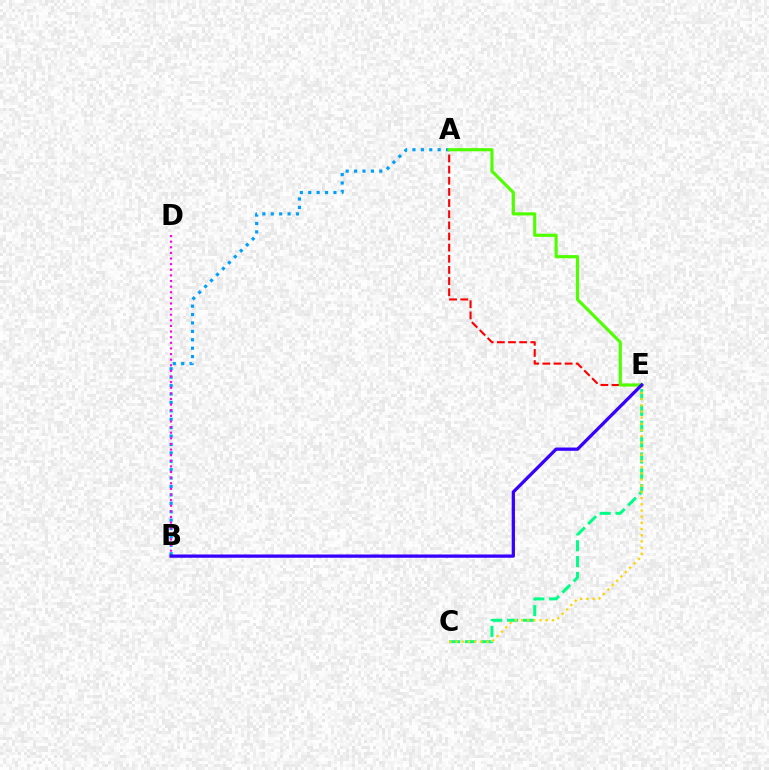{('A', 'B'): [{'color': '#009eff', 'line_style': 'dotted', 'thickness': 2.28}], ('B', 'D'): [{'color': '#ff00ed', 'line_style': 'dotted', 'thickness': 1.53}], ('C', 'E'): [{'color': '#00ff86', 'line_style': 'dashed', 'thickness': 2.15}, {'color': '#ffd500', 'line_style': 'dotted', 'thickness': 1.68}], ('A', 'E'): [{'color': '#ff0000', 'line_style': 'dashed', 'thickness': 1.51}, {'color': '#4fff00', 'line_style': 'solid', 'thickness': 2.26}], ('B', 'E'): [{'color': '#3700ff', 'line_style': 'solid', 'thickness': 2.35}]}